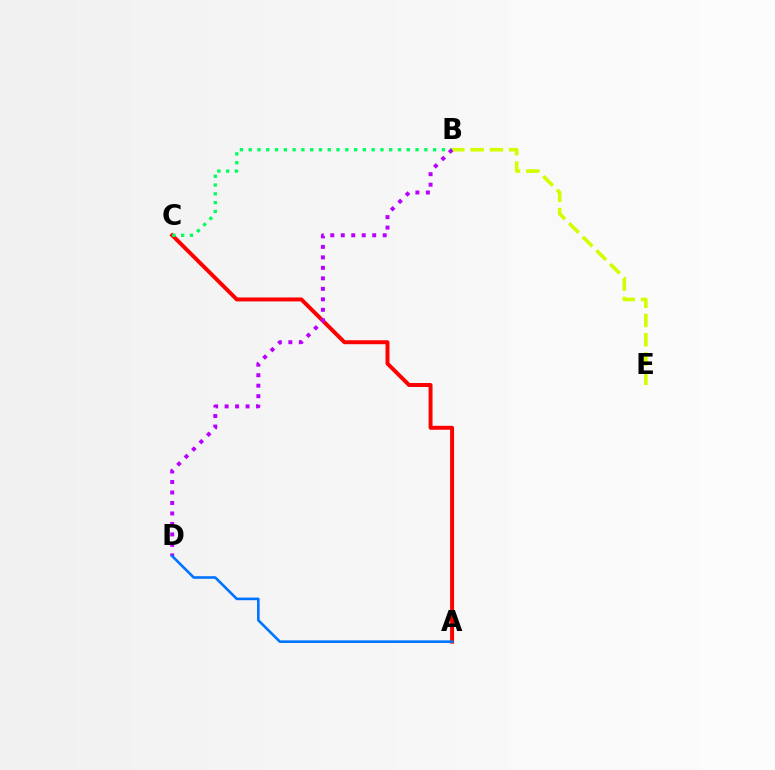{('B', 'E'): [{'color': '#d1ff00', 'line_style': 'dashed', 'thickness': 2.62}], ('A', 'C'): [{'color': '#ff0000', 'line_style': 'solid', 'thickness': 2.85}], ('B', 'C'): [{'color': '#00ff5c', 'line_style': 'dotted', 'thickness': 2.39}], ('B', 'D'): [{'color': '#b900ff', 'line_style': 'dotted', 'thickness': 2.85}], ('A', 'D'): [{'color': '#0074ff', 'line_style': 'solid', 'thickness': 1.89}]}